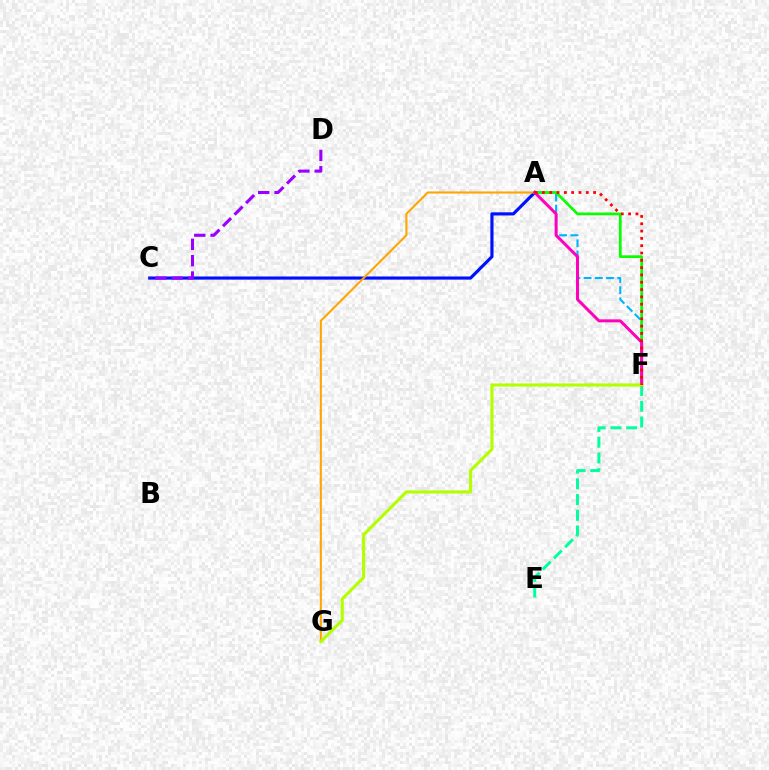{('A', 'C'): [{'color': '#0010ff', 'line_style': 'solid', 'thickness': 2.27}], ('E', 'F'): [{'color': '#00ff9d', 'line_style': 'dashed', 'thickness': 2.14}], ('A', 'F'): [{'color': '#00b5ff', 'line_style': 'dashed', 'thickness': 1.52}, {'color': '#08ff00', 'line_style': 'solid', 'thickness': 1.96}, {'color': '#ff00bd', 'line_style': 'solid', 'thickness': 2.16}, {'color': '#ff0000', 'line_style': 'dotted', 'thickness': 1.99}], ('A', 'G'): [{'color': '#ffa500', 'line_style': 'solid', 'thickness': 1.5}], ('C', 'D'): [{'color': '#9b00ff', 'line_style': 'dashed', 'thickness': 2.22}], ('F', 'G'): [{'color': '#b3ff00', 'line_style': 'solid', 'thickness': 2.24}]}